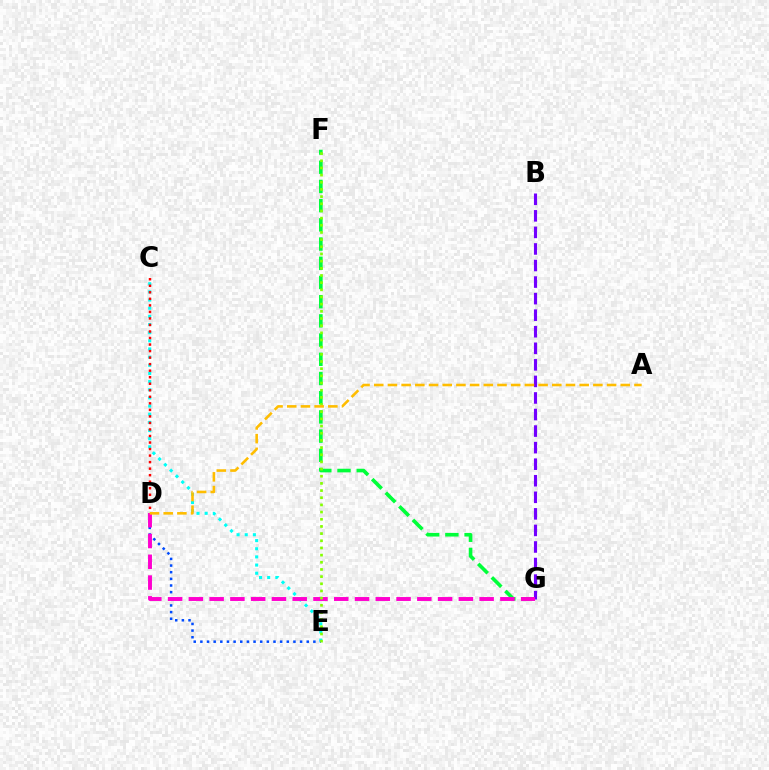{('C', 'E'): [{'color': '#00fff6', 'line_style': 'dotted', 'thickness': 2.22}], ('C', 'D'): [{'color': '#ff0000', 'line_style': 'dotted', 'thickness': 1.77}], ('F', 'G'): [{'color': '#00ff39', 'line_style': 'dashed', 'thickness': 2.61}], ('D', 'E'): [{'color': '#004bff', 'line_style': 'dotted', 'thickness': 1.81}], ('B', 'G'): [{'color': '#7200ff', 'line_style': 'dashed', 'thickness': 2.25}], ('D', 'G'): [{'color': '#ff00cf', 'line_style': 'dashed', 'thickness': 2.82}], ('E', 'F'): [{'color': '#84ff00', 'line_style': 'dotted', 'thickness': 1.95}], ('A', 'D'): [{'color': '#ffbd00', 'line_style': 'dashed', 'thickness': 1.86}]}